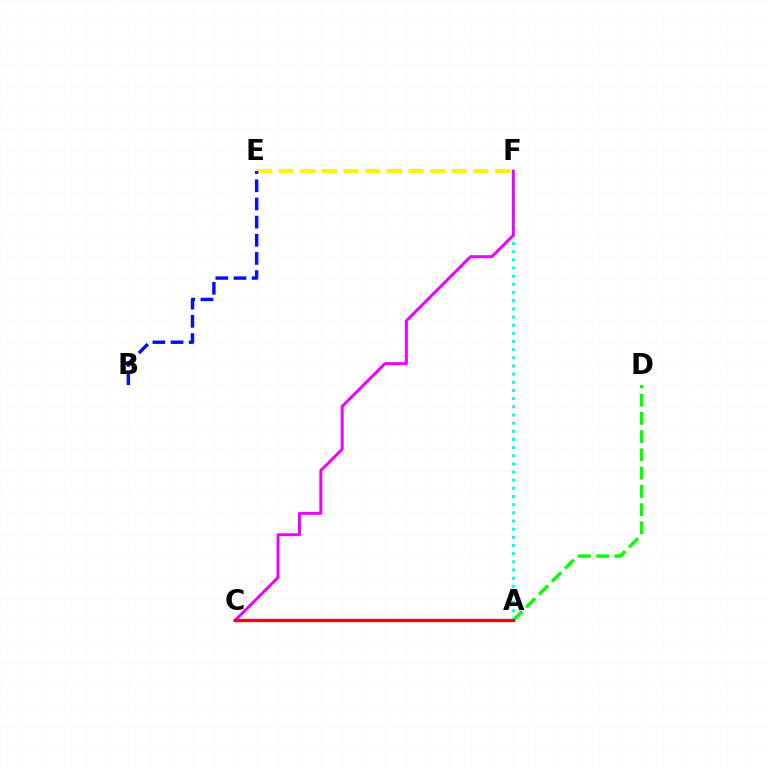{('E', 'F'): [{'color': '#fcf500', 'line_style': 'dashed', 'thickness': 2.94}], ('A', 'D'): [{'color': '#08ff00', 'line_style': 'dashed', 'thickness': 2.48}], ('A', 'F'): [{'color': '#00fff6', 'line_style': 'dotted', 'thickness': 2.22}], ('B', 'E'): [{'color': '#0010ff', 'line_style': 'dashed', 'thickness': 2.47}], ('C', 'F'): [{'color': '#ee00ff', 'line_style': 'solid', 'thickness': 2.12}], ('A', 'C'): [{'color': '#ff0000', 'line_style': 'solid', 'thickness': 2.4}]}